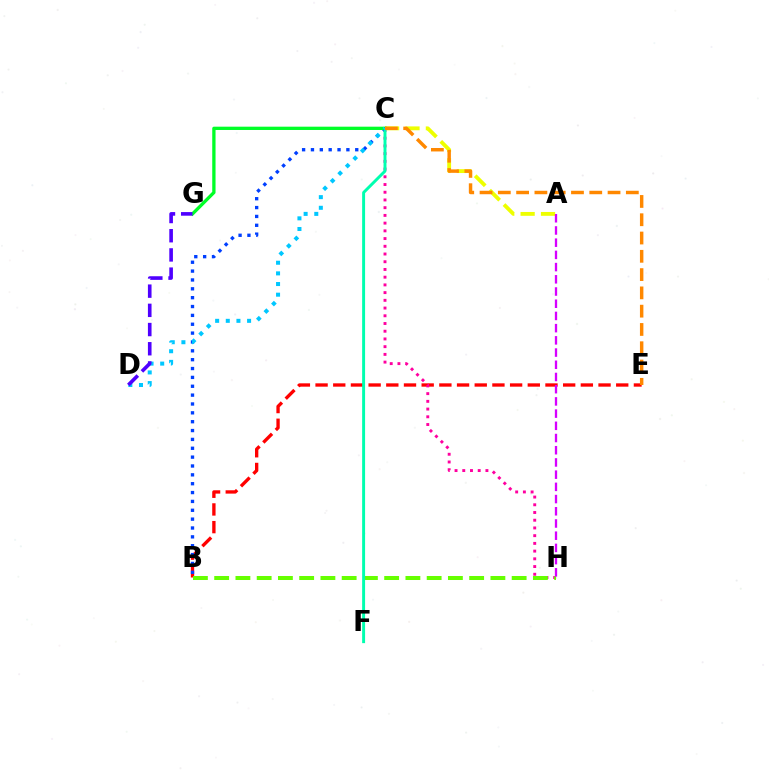{('B', 'E'): [{'color': '#ff0000', 'line_style': 'dashed', 'thickness': 2.4}], ('C', 'H'): [{'color': '#ff00a0', 'line_style': 'dotted', 'thickness': 2.1}], ('A', 'C'): [{'color': '#eeff00', 'line_style': 'dashed', 'thickness': 2.77}], ('B', 'H'): [{'color': '#66ff00', 'line_style': 'dashed', 'thickness': 2.89}], ('B', 'C'): [{'color': '#003fff', 'line_style': 'dotted', 'thickness': 2.41}], ('A', 'H'): [{'color': '#d600ff', 'line_style': 'dashed', 'thickness': 1.66}], ('C', 'F'): [{'color': '#00ffaf', 'line_style': 'solid', 'thickness': 2.12}], ('C', 'G'): [{'color': '#00ff27', 'line_style': 'solid', 'thickness': 2.38}], ('C', 'D'): [{'color': '#00c7ff', 'line_style': 'dotted', 'thickness': 2.89}], ('C', 'E'): [{'color': '#ff8800', 'line_style': 'dashed', 'thickness': 2.48}], ('D', 'G'): [{'color': '#4f00ff', 'line_style': 'dashed', 'thickness': 2.61}]}